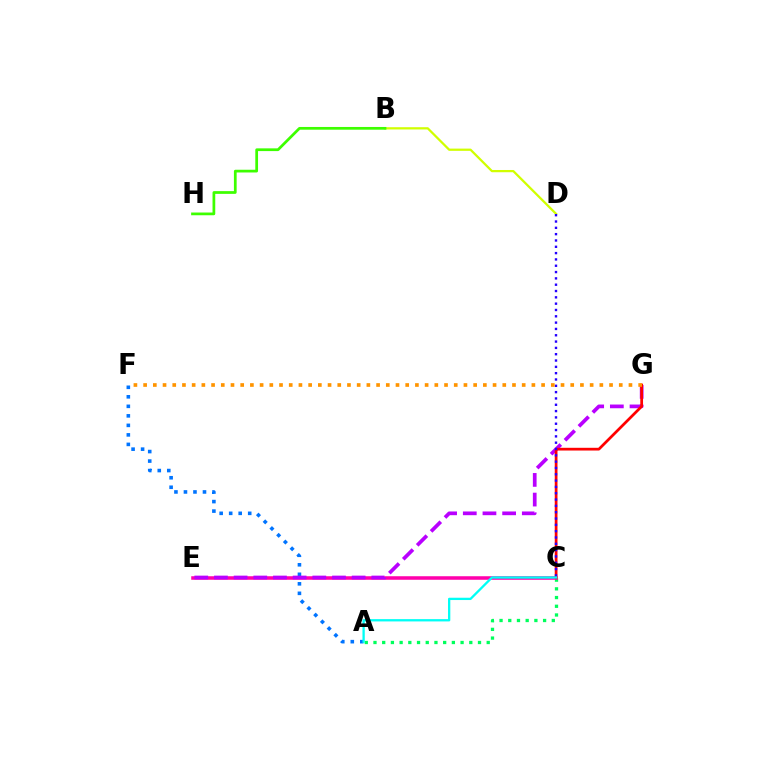{('B', 'D'): [{'color': '#d1ff00', 'line_style': 'solid', 'thickness': 1.62}], ('A', 'F'): [{'color': '#0074ff', 'line_style': 'dotted', 'thickness': 2.59}], ('B', 'H'): [{'color': '#3dff00', 'line_style': 'solid', 'thickness': 1.97}], ('A', 'C'): [{'color': '#00ff5c', 'line_style': 'dotted', 'thickness': 2.37}, {'color': '#00fff6', 'line_style': 'solid', 'thickness': 1.66}], ('C', 'E'): [{'color': '#ff00ac', 'line_style': 'solid', 'thickness': 2.55}], ('E', 'G'): [{'color': '#b900ff', 'line_style': 'dashed', 'thickness': 2.67}], ('C', 'G'): [{'color': '#ff0000', 'line_style': 'solid', 'thickness': 1.97}], ('C', 'D'): [{'color': '#2500ff', 'line_style': 'dotted', 'thickness': 1.72}], ('F', 'G'): [{'color': '#ff9400', 'line_style': 'dotted', 'thickness': 2.64}]}